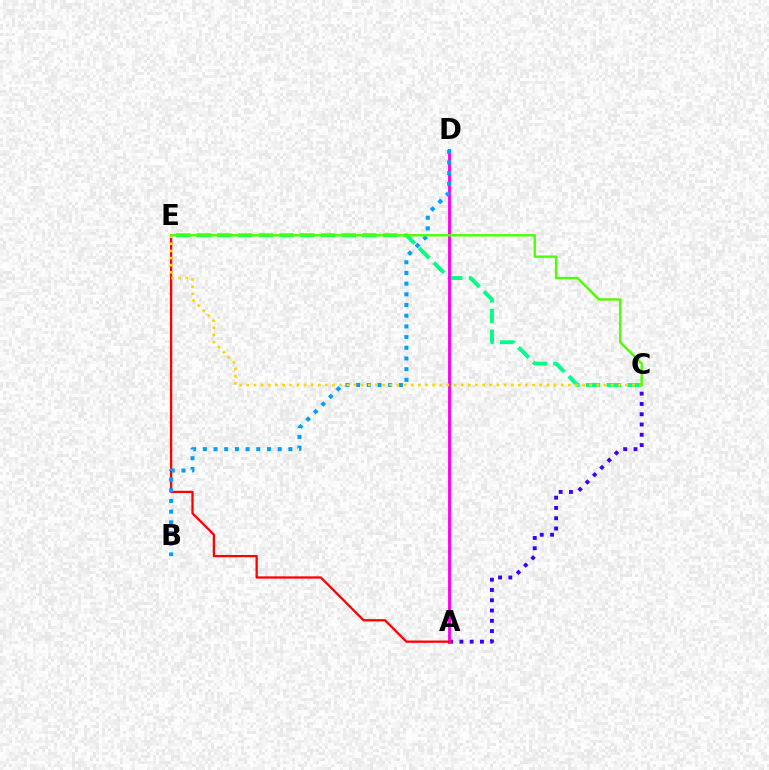{('A', 'C'): [{'color': '#3700ff', 'line_style': 'dotted', 'thickness': 2.79}], ('C', 'E'): [{'color': '#00ff86', 'line_style': 'dashed', 'thickness': 2.81}, {'color': '#ffd500', 'line_style': 'dotted', 'thickness': 1.94}, {'color': '#4fff00', 'line_style': 'solid', 'thickness': 1.71}], ('A', 'D'): [{'color': '#ff00ed', 'line_style': 'solid', 'thickness': 2.07}], ('A', 'E'): [{'color': '#ff0000', 'line_style': 'solid', 'thickness': 1.65}], ('B', 'D'): [{'color': '#009eff', 'line_style': 'dotted', 'thickness': 2.9}]}